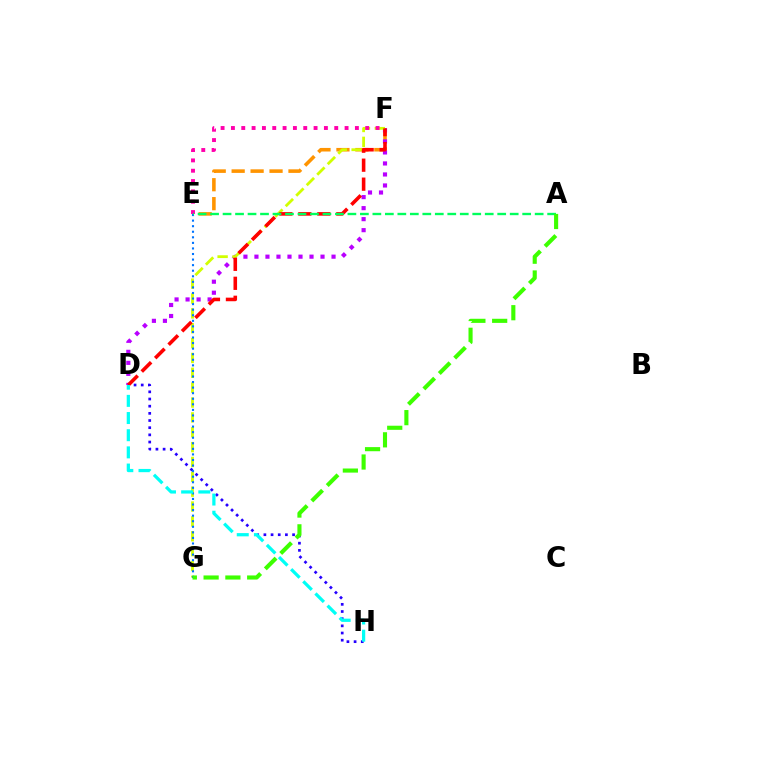{('E', 'F'): [{'color': '#ff9400', 'line_style': 'dashed', 'thickness': 2.57}, {'color': '#ff00ac', 'line_style': 'dotted', 'thickness': 2.81}], ('D', 'F'): [{'color': '#b900ff', 'line_style': 'dotted', 'thickness': 2.99}, {'color': '#ff0000', 'line_style': 'dashed', 'thickness': 2.58}], ('D', 'H'): [{'color': '#2500ff', 'line_style': 'dotted', 'thickness': 1.95}, {'color': '#00fff6', 'line_style': 'dashed', 'thickness': 2.33}], ('F', 'G'): [{'color': '#d1ff00', 'line_style': 'dashed', 'thickness': 2.02}], ('E', 'G'): [{'color': '#0074ff', 'line_style': 'dotted', 'thickness': 1.51}], ('A', 'E'): [{'color': '#00ff5c', 'line_style': 'dashed', 'thickness': 1.7}], ('A', 'G'): [{'color': '#3dff00', 'line_style': 'dashed', 'thickness': 2.96}]}